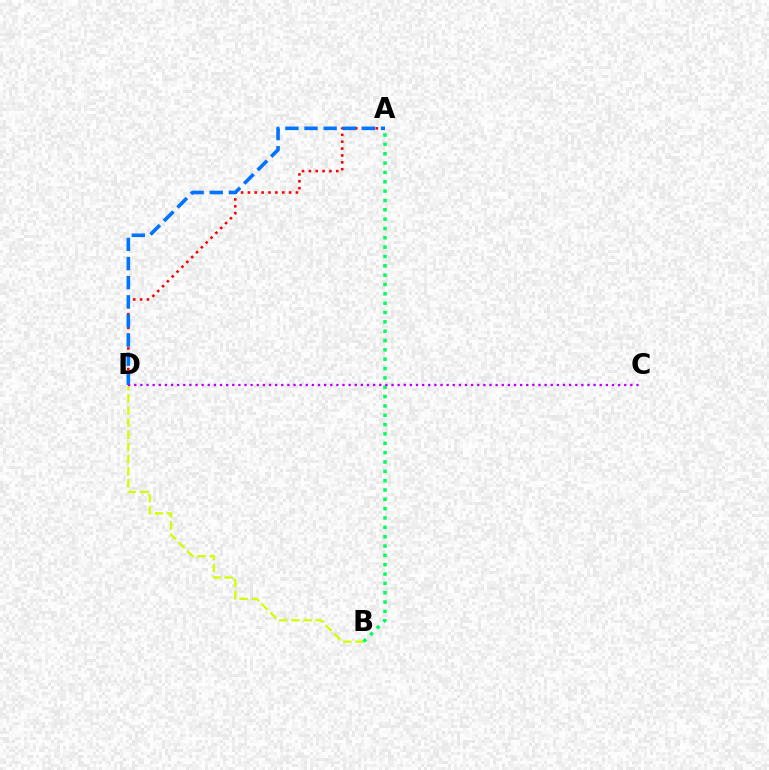{('B', 'D'): [{'color': '#d1ff00', 'line_style': 'dashed', 'thickness': 1.65}], ('A', 'B'): [{'color': '#00ff5c', 'line_style': 'dotted', 'thickness': 2.54}], ('A', 'D'): [{'color': '#ff0000', 'line_style': 'dotted', 'thickness': 1.86}, {'color': '#0074ff', 'line_style': 'dashed', 'thickness': 2.6}], ('C', 'D'): [{'color': '#b900ff', 'line_style': 'dotted', 'thickness': 1.66}]}